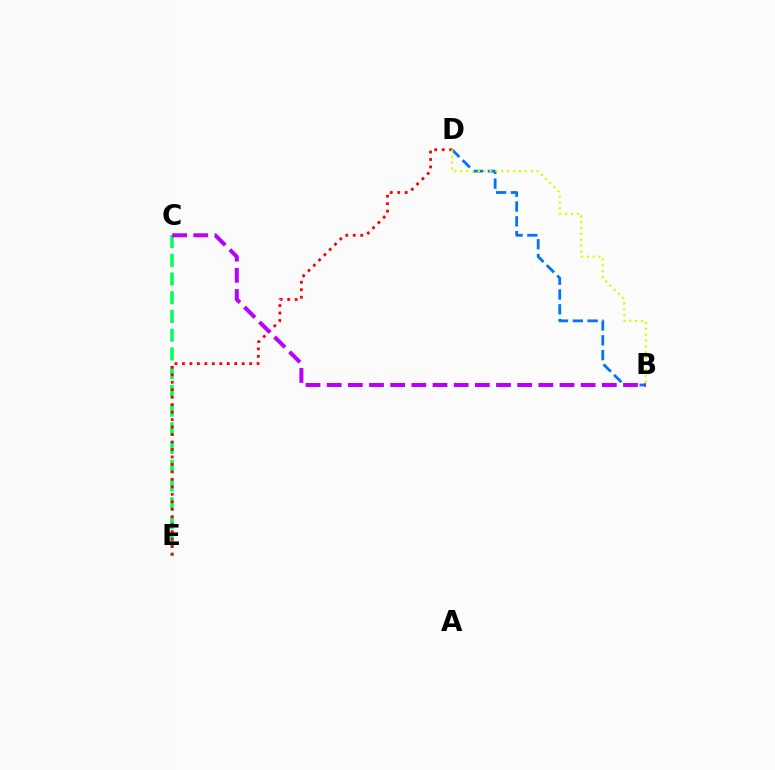{('C', 'E'): [{'color': '#00ff5c', 'line_style': 'dashed', 'thickness': 2.54}], ('D', 'E'): [{'color': '#ff0000', 'line_style': 'dotted', 'thickness': 2.03}], ('B', 'D'): [{'color': '#0074ff', 'line_style': 'dashed', 'thickness': 2.01}, {'color': '#d1ff00', 'line_style': 'dotted', 'thickness': 1.6}], ('B', 'C'): [{'color': '#b900ff', 'line_style': 'dashed', 'thickness': 2.88}]}